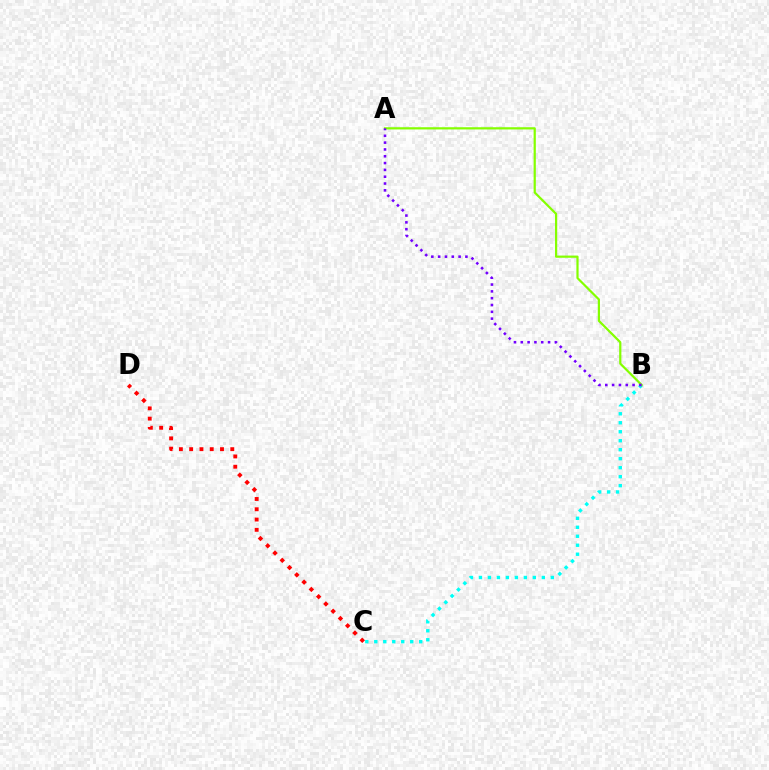{('B', 'C'): [{'color': '#00fff6', 'line_style': 'dotted', 'thickness': 2.44}], ('A', 'B'): [{'color': '#84ff00', 'line_style': 'solid', 'thickness': 1.59}, {'color': '#7200ff', 'line_style': 'dotted', 'thickness': 1.85}], ('C', 'D'): [{'color': '#ff0000', 'line_style': 'dotted', 'thickness': 2.79}]}